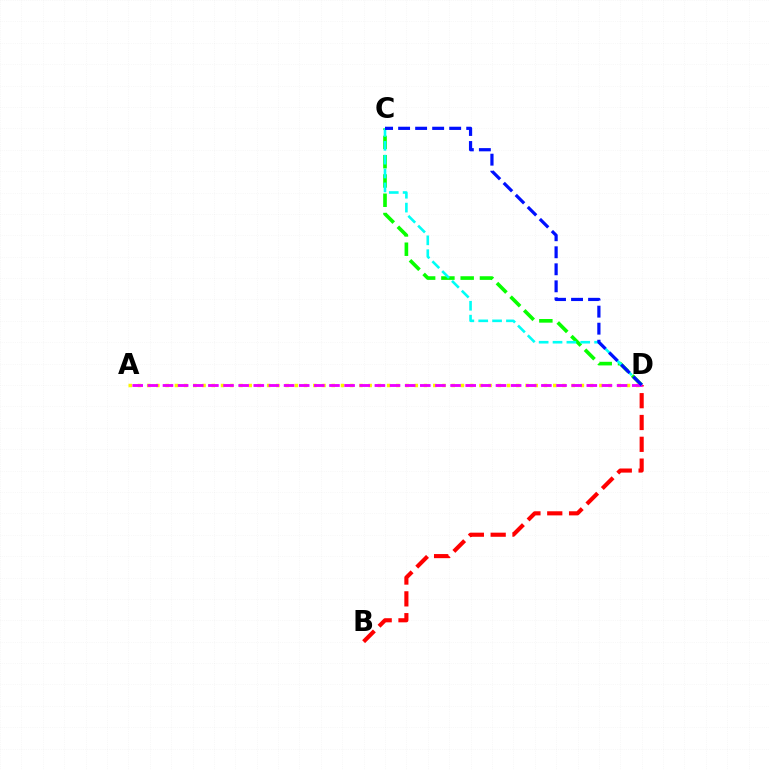{('C', 'D'): [{'color': '#08ff00', 'line_style': 'dashed', 'thickness': 2.62}, {'color': '#00fff6', 'line_style': 'dashed', 'thickness': 1.88}, {'color': '#0010ff', 'line_style': 'dashed', 'thickness': 2.31}], ('B', 'D'): [{'color': '#ff0000', 'line_style': 'dashed', 'thickness': 2.96}], ('A', 'D'): [{'color': '#fcf500', 'line_style': 'dotted', 'thickness': 2.51}, {'color': '#ee00ff', 'line_style': 'dashed', 'thickness': 2.06}]}